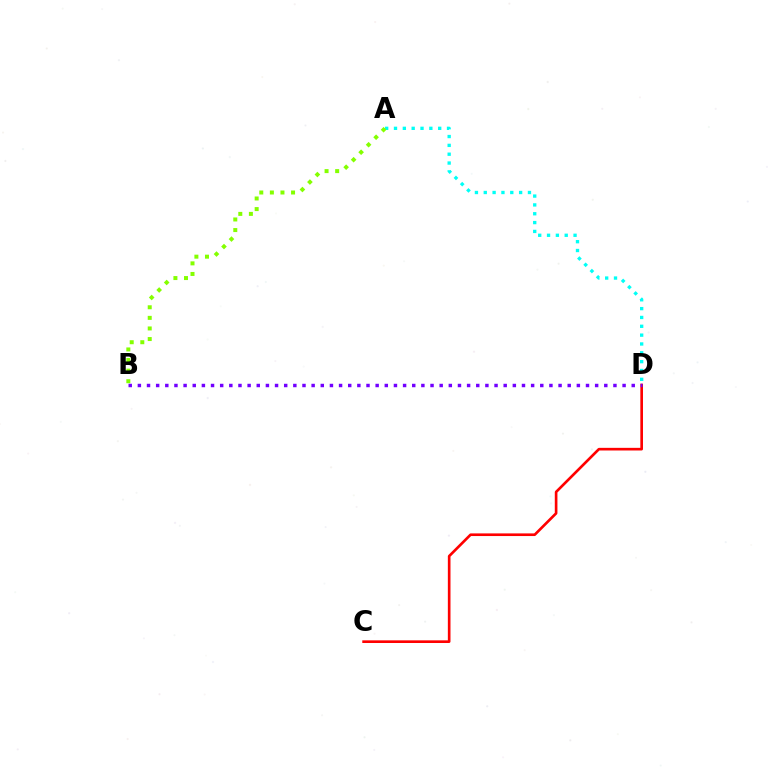{('A', 'D'): [{'color': '#00fff6', 'line_style': 'dotted', 'thickness': 2.4}], ('C', 'D'): [{'color': '#ff0000', 'line_style': 'solid', 'thickness': 1.91}], ('A', 'B'): [{'color': '#84ff00', 'line_style': 'dotted', 'thickness': 2.88}], ('B', 'D'): [{'color': '#7200ff', 'line_style': 'dotted', 'thickness': 2.48}]}